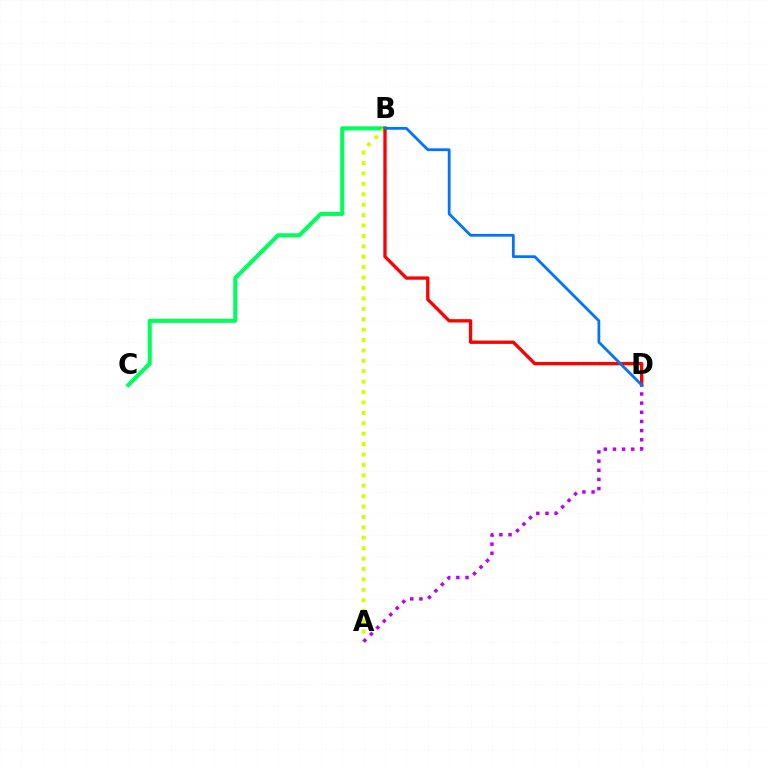{('B', 'C'): [{'color': '#00ff5c', 'line_style': 'solid', 'thickness': 2.94}], ('A', 'B'): [{'color': '#d1ff00', 'line_style': 'dotted', 'thickness': 2.83}], ('B', 'D'): [{'color': '#ff0000', 'line_style': 'solid', 'thickness': 2.4}, {'color': '#0074ff', 'line_style': 'solid', 'thickness': 2.0}], ('A', 'D'): [{'color': '#b900ff', 'line_style': 'dotted', 'thickness': 2.49}]}